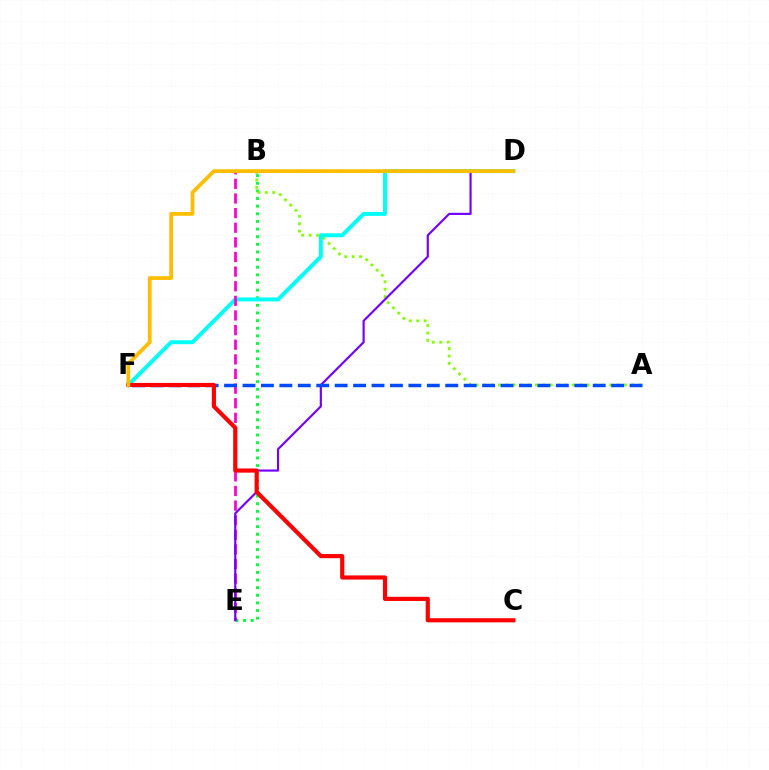{('B', 'E'): [{'color': '#00ff39', 'line_style': 'dotted', 'thickness': 2.07}, {'color': '#ff00cf', 'line_style': 'dashed', 'thickness': 1.99}], ('A', 'B'): [{'color': '#84ff00', 'line_style': 'dotted', 'thickness': 2.01}], ('D', 'F'): [{'color': '#00fff6', 'line_style': 'solid', 'thickness': 2.85}, {'color': '#ffbd00', 'line_style': 'solid', 'thickness': 2.71}], ('D', 'E'): [{'color': '#7200ff', 'line_style': 'solid', 'thickness': 1.55}], ('A', 'F'): [{'color': '#004bff', 'line_style': 'dashed', 'thickness': 2.5}], ('C', 'F'): [{'color': '#ff0000', 'line_style': 'solid', 'thickness': 2.99}]}